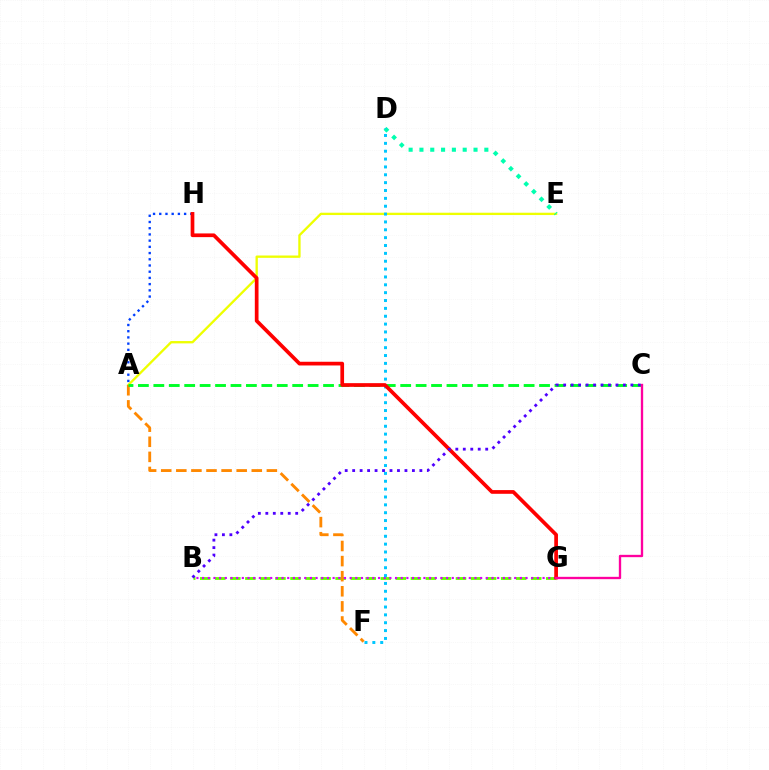{('A', 'H'): [{'color': '#003fff', 'line_style': 'dotted', 'thickness': 1.69}], ('A', 'E'): [{'color': '#eeff00', 'line_style': 'solid', 'thickness': 1.68}], ('B', 'G'): [{'color': '#66ff00', 'line_style': 'dashed', 'thickness': 2.04}, {'color': '#d600ff', 'line_style': 'dotted', 'thickness': 1.54}], ('A', 'F'): [{'color': '#ff8800', 'line_style': 'dashed', 'thickness': 2.05}], ('A', 'C'): [{'color': '#00ff27', 'line_style': 'dashed', 'thickness': 2.1}], ('D', 'E'): [{'color': '#00ffaf', 'line_style': 'dotted', 'thickness': 2.94}], ('D', 'F'): [{'color': '#00c7ff', 'line_style': 'dotted', 'thickness': 2.14}], ('G', 'H'): [{'color': '#ff0000', 'line_style': 'solid', 'thickness': 2.67}], ('B', 'C'): [{'color': '#4f00ff', 'line_style': 'dotted', 'thickness': 2.03}], ('C', 'G'): [{'color': '#ff00a0', 'line_style': 'solid', 'thickness': 1.68}]}